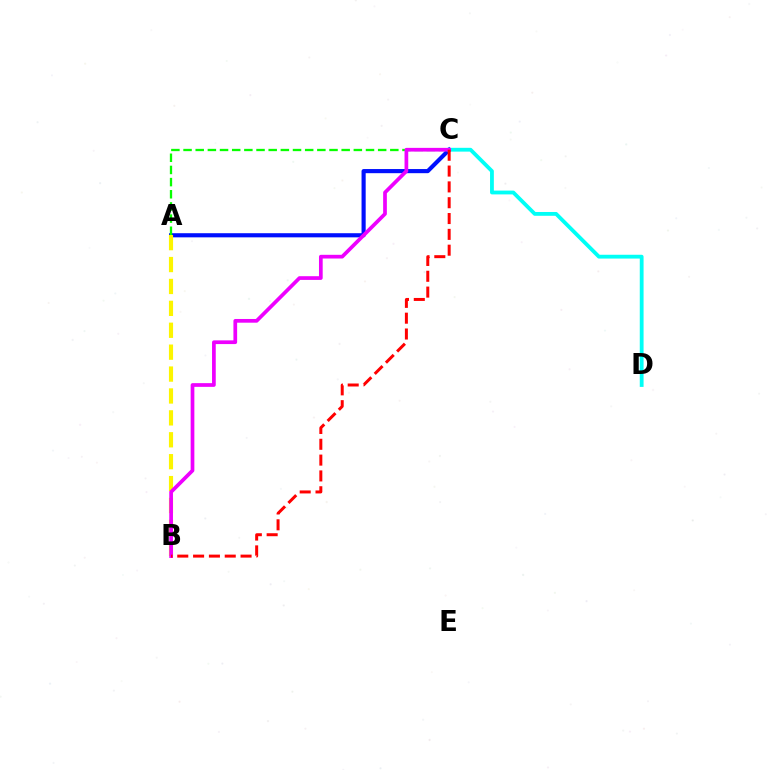{('A', 'C'): [{'color': '#0010ff', 'line_style': 'solid', 'thickness': 2.98}, {'color': '#08ff00', 'line_style': 'dashed', 'thickness': 1.65}], ('A', 'B'): [{'color': '#fcf500', 'line_style': 'dashed', 'thickness': 2.98}], ('C', 'D'): [{'color': '#00fff6', 'line_style': 'solid', 'thickness': 2.74}], ('B', 'C'): [{'color': '#ee00ff', 'line_style': 'solid', 'thickness': 2.67}, {'color': '#ff0000', 'line_style': 'dashed', 'thickness': 2.15}]}